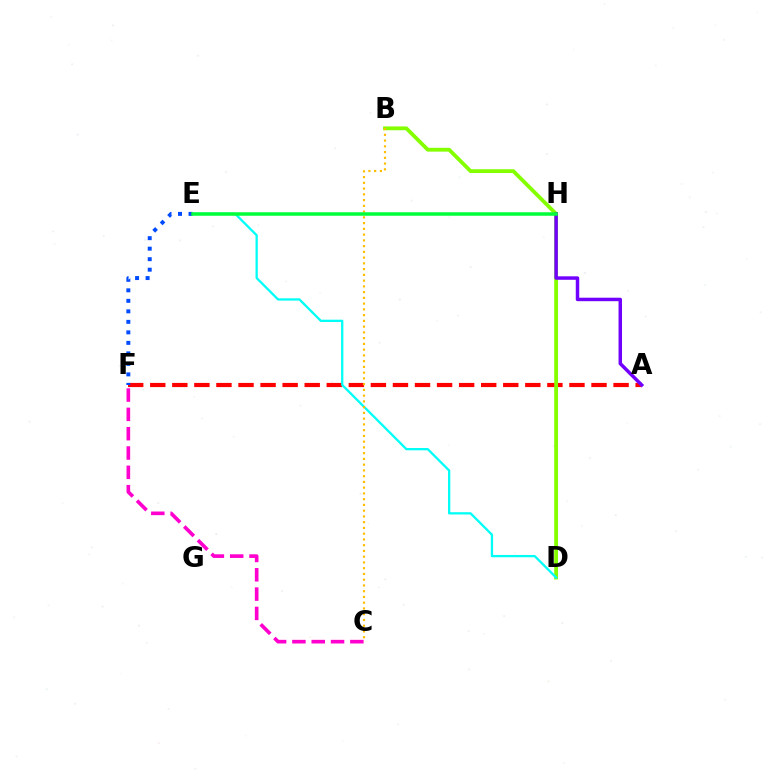{('A', 'F'): [{'color': '#ff0000', 'line_style': 'dashed', 'thickness': 3.0}], ('B', 'D'): [{'color': '#84ff00', 'line_style': 'solid', 'thickness': 2.74}], ('C', 'F'): [{'color': '#ff00cf', 'line_style': 'dashed', 'thickness': 2.62}], ('D', 'E'): [{'color': '#00fff6', 'line_style': 'solid', 'thickness': 1.64}], ('A', 'H'): [{'color': '#7200ff', 'line_style': 'solid', 'thickness': 2.5}], ('E', 'F'): [{'color': '#004bff', 'line_style': 'dotted', 'thickness': 2.85}], ('B', 'C'): [{'color': '#ffbd00', 'line_style': 'dotted', 'thickness': 1.56}], ('E', 'H'): [{'color': '#00ff39', 'line_style': 'solid', 'thickness': 2.52}]}